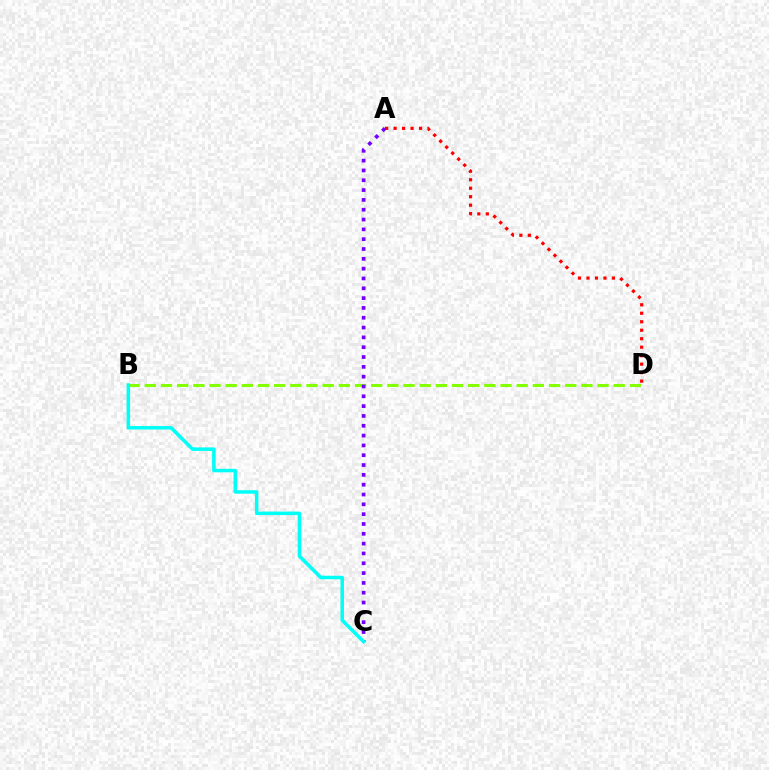{('A', 'D'): [{'color': '#ff0000', 'line_style': 'dotted', 'thickness': 2.31}], ('B', 'D'): [{'color': '#84ff00', 'line_style': 'dashed', 'thickness': 2.2}], ('A', 'C'): [{'color': '#7200ff', 'line_style': 'dotted', 'thickness': 2.67}], ('B', 'C'): [{'color': '#00fff6', 'line_style': 'solid', 'thickness': 2.52}]}